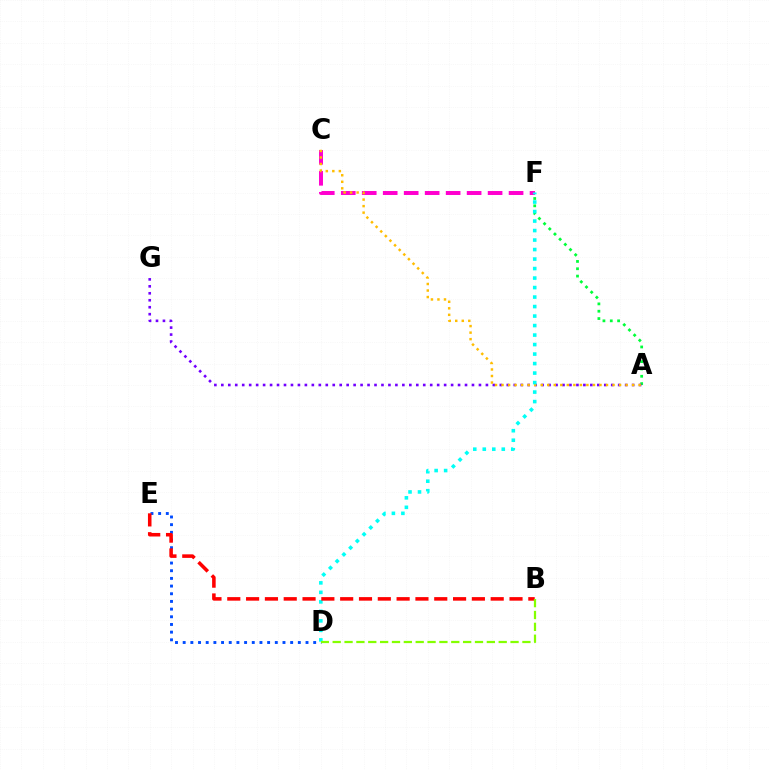{('C', 'F'): [{'color': '#ff00cf', 'line_style': 'dashed', 'thickness': 2.85}], ('D', 'E'): [{'color': '#004bff', 'line_style': 'dotted', 'thickness': 2.09}], ('A', 'F'): [{'color': '#00ff39', 'line_style': 'dotted', 'thickness': 1.99}], ('A', 'G'): [{'color': '#7200ff', 'line_style': 'dotted', 'thickness': 1.89}], ('A', 'C'): [{'color': '#ffbd00', 'line_style': 'dotted', 'thickness': 1.77}], ('D', 'F'): [{'color': '#00fff6', 'line_style': 'dotted', 'thickness': 2.58}], ('B', 'E'): [{'color': '#ff0000', 'line_style': 'dashed', 'thickness': 2.56}], ('B', 'D'): [{'color': '#84ff00', 'line_style': 'dashed', 'thickness': 1.61}]}